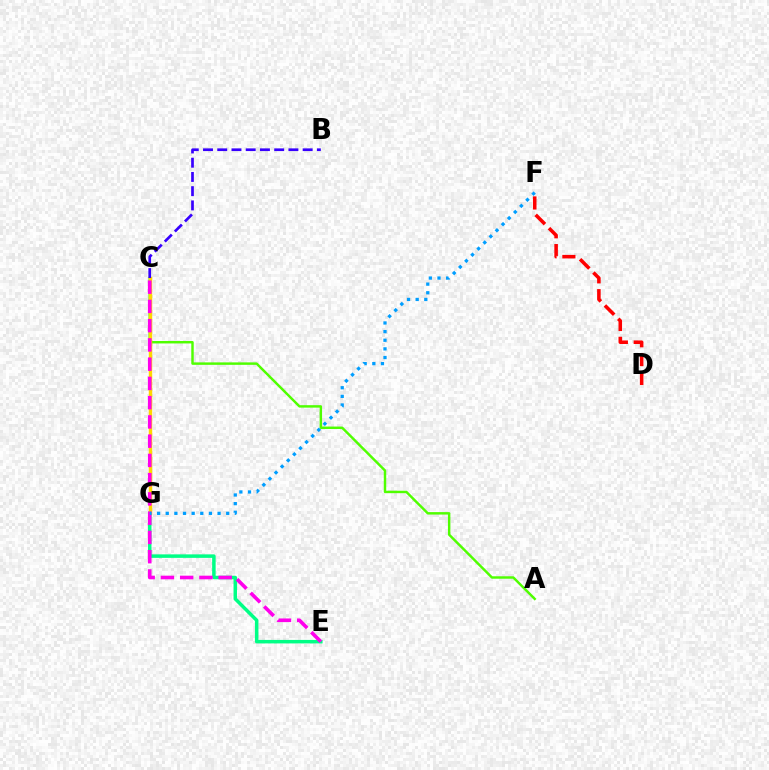{('E', 'G'): [{'color': '#00ff86', 'line_style': 'solid', 'thickness': 2.51}], ('A', 'C'): [{'color': '#4fff00', 'line_style': 'solid', 'thickness': 1.76}], ('C', 'G'): [{'color': '#ffd500', 'line_style': 'solid', 'thickness': 2.48}], ('D', 'F'): [{'color': '#ff0000', 'line_style': 'dashed', 'thickness': 2.56}], ('C', 'E'): [{'color': '#ff00ed', 'line_style': 'dashed', 'thickness': 2.62}], ('F', 'G'): [{'color': '#009eff', 'line_style': 'dotted', 'thickness': 2.35}], ('B', 'C'): [{'color': '#3700ff', 'line_style': 'dashed', 'thickness': 1.93}]}